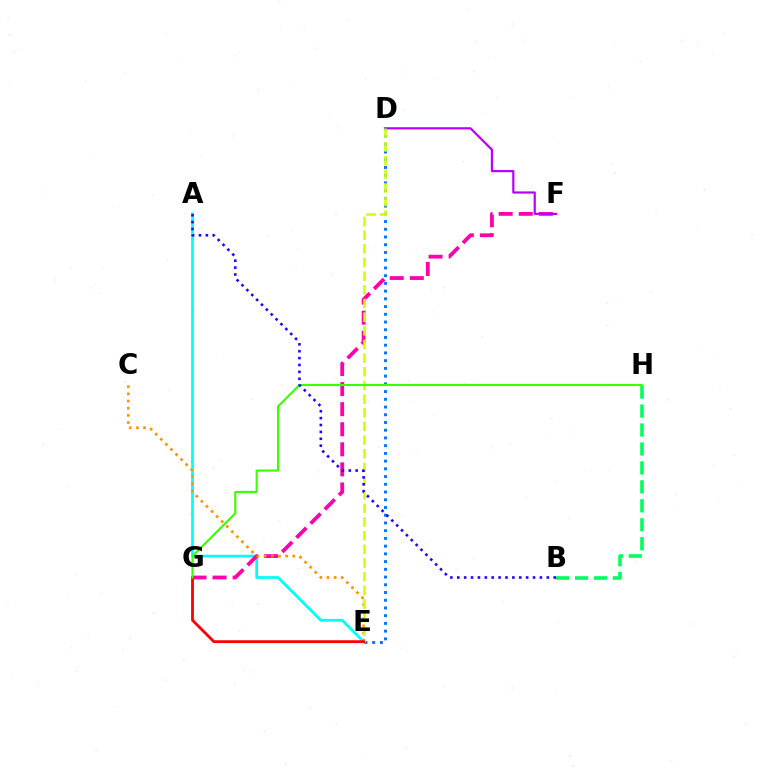{('A', 'E'): [{'color': '#00fff6', 'line_style': 'solid', 'thickness': 1.96}], ('F', 'G'): [{'color': '#ff00ac', 'line_style': 'dashed', 'thickness': 2.73}], ('B', 'H'): [{'color': '#00ff5c', 'line_style': 'dashed', 'thickness': 2.57}], ('D', 'F'): [{'color': '#b900ff', 'line_style': 'solid', 'thickness': 1.59}], ('C', 'E'): [{'color': '#ff9400', 'line_style': 'dotted', 'thickness': 1.95}], ('D', 'E'): [{'color': '#0074ff', 'line_style': 'dotted', 'thickness': 2.1}, {'color': '#d1ff00', 'line_style': 'dashed', 'thickness': 1.86}], ('E', 'G'): [{'color': '#ff0000', 'line_style': 'solid', 'thickness': 2.03}], ('G', 'H'): [{'color': '#3dff00', 'line_style': 'solid', 'thickness': 1.54}], ('A', 'B'): [{'color': '#2500ff', 'line_style': 'dotted', 'thickness': 1.87}]}